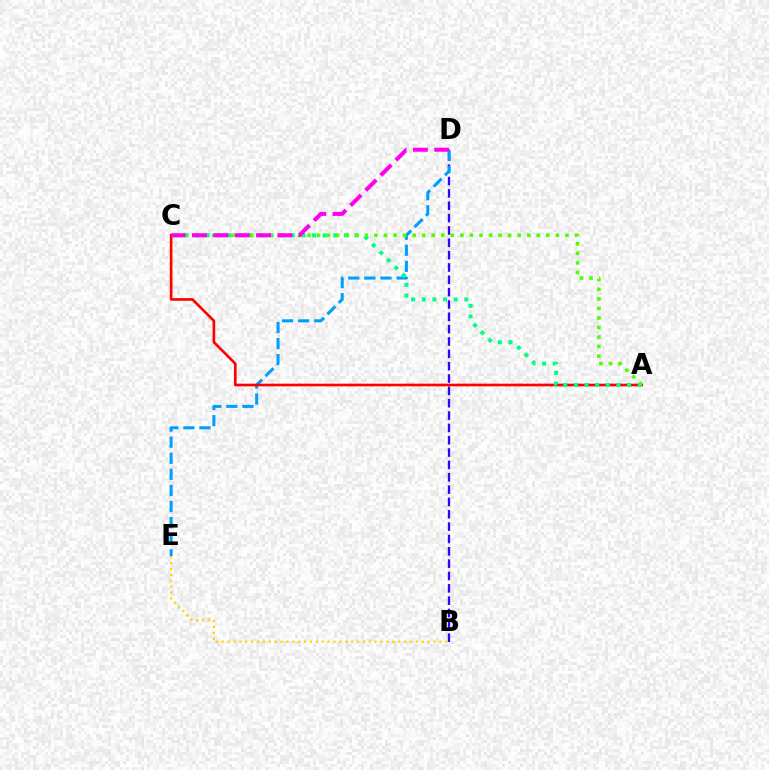{('B', 'D'): [{'color': '#3700ff', 'line_style': 'dashed', 'thickness': 1.68}], ('D', 'E'): [{'color': '#009eff', 'line_style': 'dashed', 'thickness': 2.19}], ('A', 'C'): [{'color': '#ff0000', 'line_style': 'solid', 'thickness': 1.9}, {'color': '#00ff86', 'line_style': 'dotted', 'thickness': 2.89}, {'color': '#4fff00', 'line_style': 'dotted', 'thickness': 2.59}], ('B', 'E'): [{'color': '#ffd500', 'line_style': 'dotted', 'thickness': 1.6}], ('C', 'D'): [{'color': '#ff00ed', 'line_style': 'dashed', 'thickness': 2.9}]}